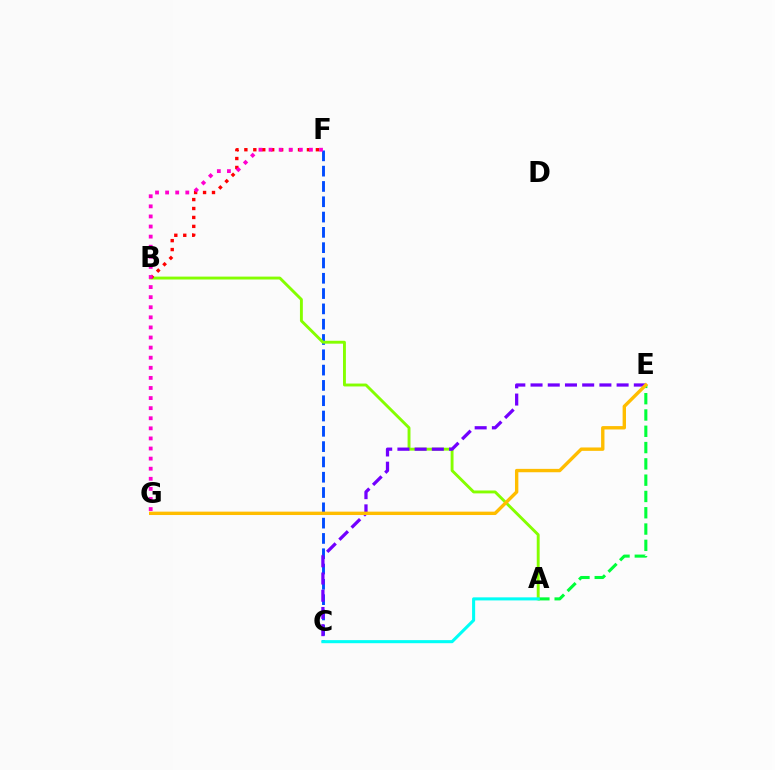{('C', 'F'): [{'color': '#004bff', 'line_style': 'dashed', 'thickness': 2.08}], ('A', 'E'): [{'color': '#00ff39', 'line_style': 'dashed', 'thickness': 2.21}], ('A', 'B'): [{'color': '#84ff00', 'line_style': 'solid', 'thickness': 2.08}], ('B', 'F'): [{'color': '#ff0000', 'line_style': 'dotted', 'thickness': 2.43}], ('C', 'E'): [{'color': '#7200ff', 'line_style': 'dashed', 'thickness': 2.34}], ('A', 'C'): [{'color': '#00fff6', 'line_style': 'solid', 'thickness': 2.21}], ('E', 'G'): [{'color': '#ffbd00', 'line_style': 'solid', 'thickness': 2.43}], ('F', 'G'): [{'color': '#ff00cf', 'line_style': 'dotted', 'thickness': 2.74}]}